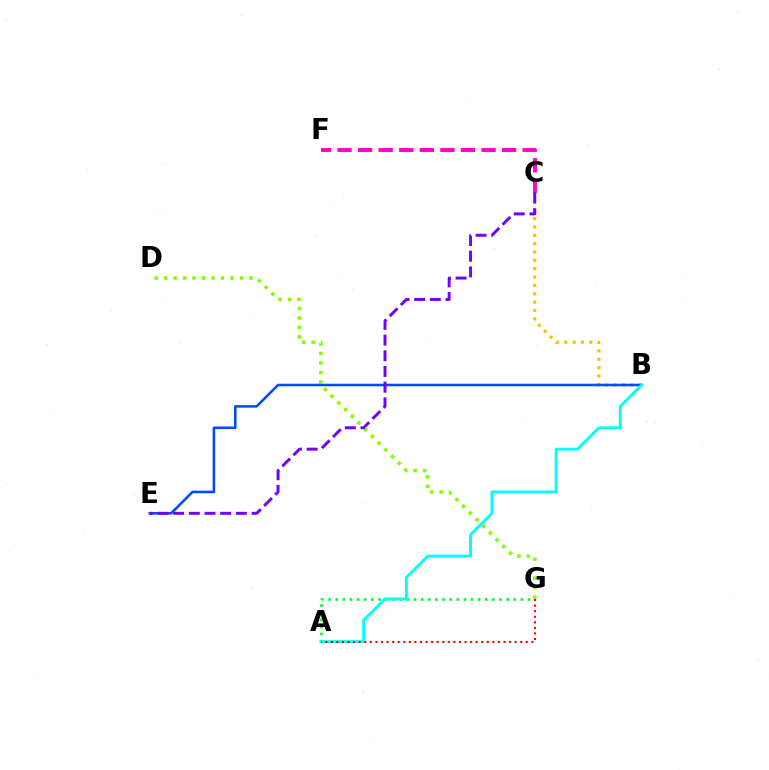{('B', 'C'): [{'color': '#ffbd00', 'line_style': 'dotted', 'thickness': 2.27}], ('C', 'F'): [{'color': '#ff00cf', 'line_style': 'dashed', 'thickness': 2.79}], ('A', 'G'): [{'color': '#00ff39', 'line_style': 'dotted', 'thickness': 1.93}, {'color': '#ff0000', 'line_style': 'dotted', 'thickness': 1.51}], ('D', 'G'): [{'color': '#84ff00', 'line_style': 'dotted', 'thickness': 2.58}], ('B', 'E'): [{'color': '#004bff', 'line_style': 'solid', 'thickness': 1.84}], ('A', 'B'): [{'color': '#00fff6', 'line_style': 'solid', 'thickness': 2.08}], ('C', 'E'): [{'color': '#7200ff', 'line_style': 'dashed', 'thickness': 2.13}]}